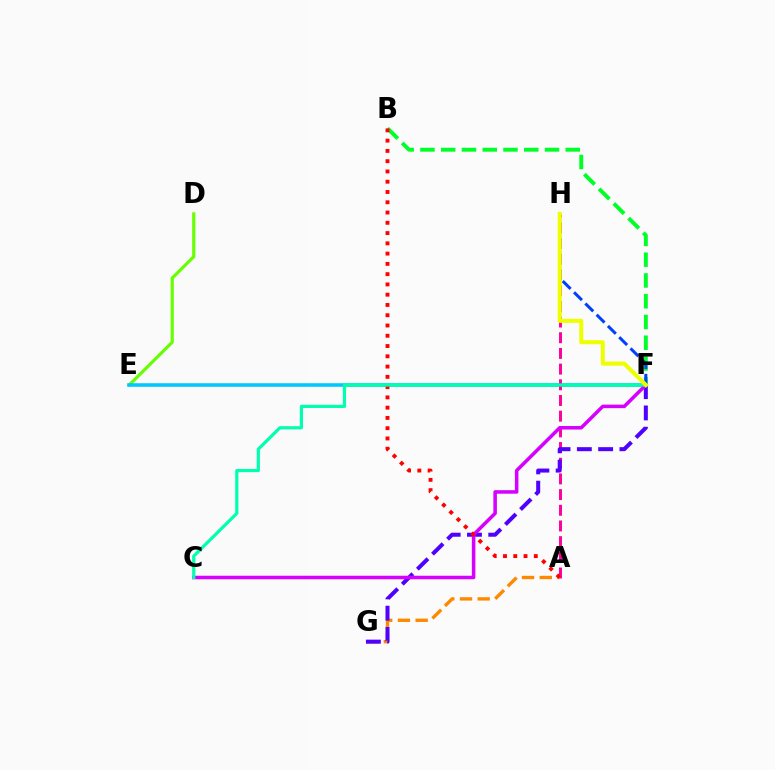{('D', 'E'): [{'color': '#66ff00', 'line_style': 'solid', 'thickness': 2.28}], ('E', 'F'): [{'color': '#00c7ff', 'line_style': 'solid', 'thickness': 2.55}], ('B', 'F'): [{'color': '#00ff27', 'line_style': 'dashed', 'thickness': 2.82}], ('A', 'H'): [{'color': '#ff00a0', 'line_style': 'dashed', 'thickness': 2.13}], ('A', 'G'): [{'color': '#ff8800', 'line_style': 'dashed', 'thickness': 2.41}], ('F', 'G'): [{'color': '#4f00ff', 'line_style': 'dashed', 'thickness': 2.89}], ('C', 'F'): [{'color': '#d600ff', 'line_style': 'solid', 'thickness': 2.54}, {'color': '#00ffaf', 'line_style': 'solid', 'thickness': 2.3}], ('F', 'H'): [{'color': '#003fff', 'line_style': 'dashed', 'thickness': 2.16}, {'color': '#eeff00', 'line_style': 'solid', 'thickness': 2.92}], ('A', 'B'): [{'color': '#ff0000', 'line_style': 'dotted', 'thickness': 2.79}]}